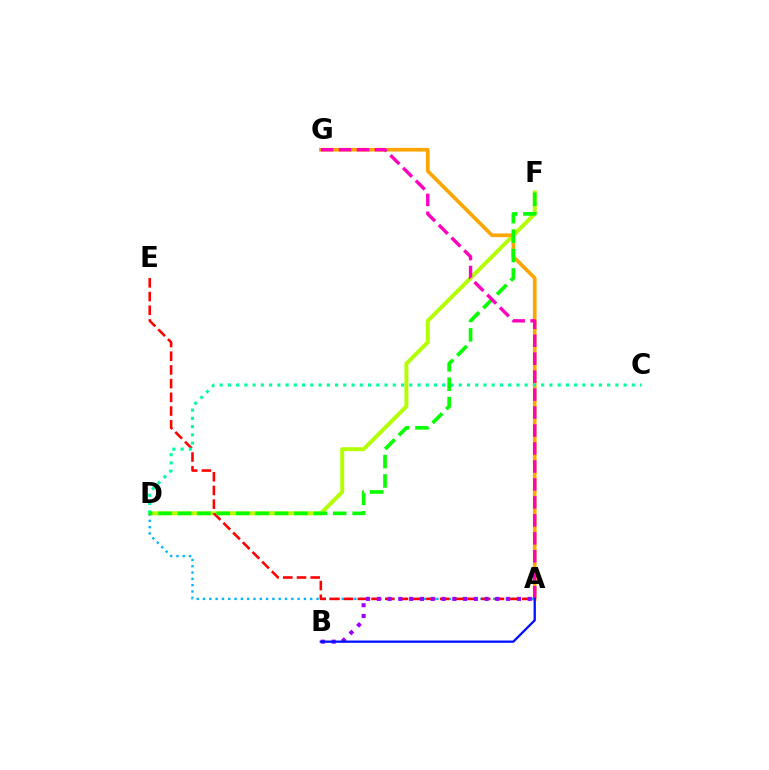{('D', 'F'): [{'color': '#b3ff00', 'line_style': 'solid', 'thickness': 2.84}, {'color': '#08ff00', 'line_style': 'dashed', 'thickness': 2.64}], ('A', 'D'): [{'color': '#00b5ff', 'line_style': 'dotted', 'thickness': 1.71}], ('A', 'E'): [{'color': '#ff0000', 'line_style': 'dashed', 'thickness': 1.86}], ('A', 'G'): [{'color': '#ffa500', 'line_style': 'solid', 'thickness': 2.65}, {'color': '#ff00bd', 'line_style': 'dashed', 'thickness': 2.44}], ('C', 'D'): [{'color': '#00ff9d', 'line_style': 'dotted', 'thickness': 2.24}], ('A', 'B'): [{'color': '#9b00ff', 'line_style': 'dotted', 'thickness': 2.93}, {'color': '#0010ff', 'line_style': 'solid', 'thickness': 1.65}]}